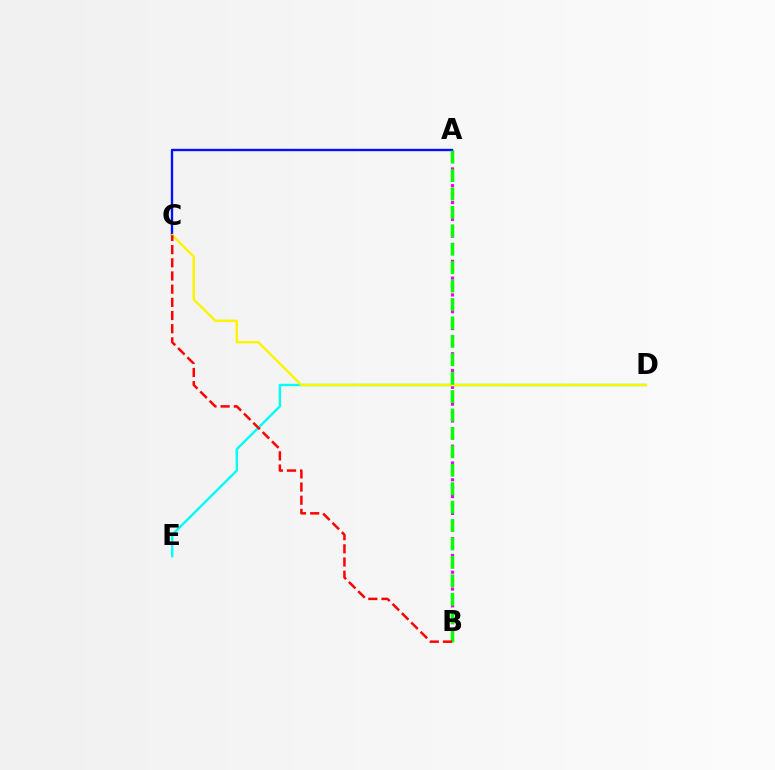{('A', 'B'): [{'color': '#ee00ff', 'line_style': 'dotted', 'thickness': 2.28}, {'color': '#08ff00', 'line_style': 'dashed', 'thickness': 2.5}], ('D', 'E'): [{'color': '#00fff6', 'line_style': 'solid', 'thickness': 1.74}], ('A', 'C'): [{'color': '#0010ff', 'line_style': 'solid', 'thickness': 1.7}], ('C', 'D'): [{'color': '#fcf500', 'line_style': 'solid', 'thickness': 1.74}], ('B', 'C'): [{'color': '#ff0000', 'line_style': 'dashed', 'thickness': 1.79}]}